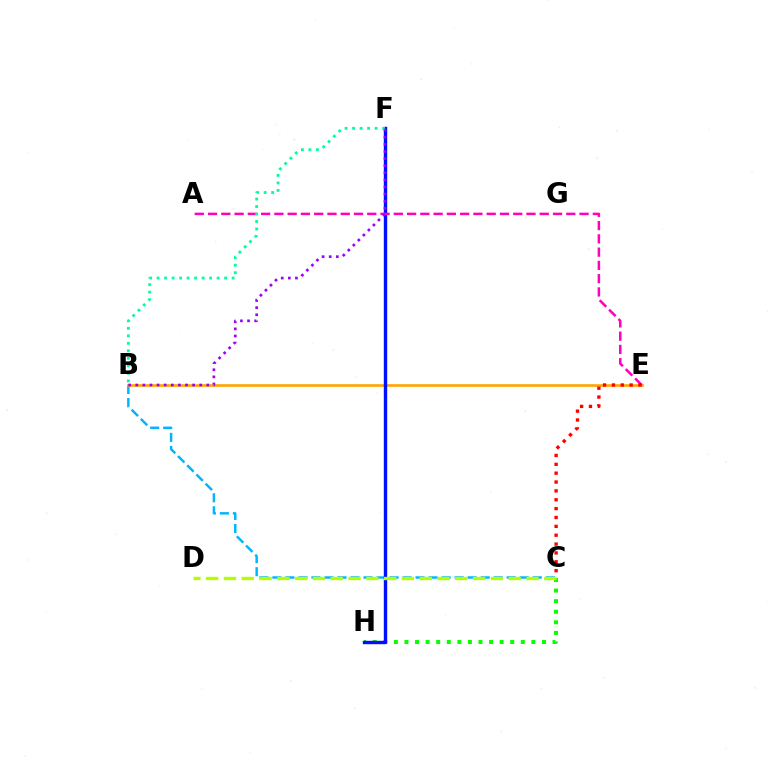{('B', 'C'): [{'color': '#00b5ff', 'line_style': 'dashed', 'thickness': 1.77}], ('C', 'H'): [{'color': '#08ff00', 'line_style': 'dotted', 'thickness': 2.87}], ('B', 'E'): [{'color': '#ffa500', 'line_style': 'solid', 'thickness': 1.9}], ('F', 'H'): [{'color': '#0010ff', 'line_style': 'solid', 'thickness': 2.45}], ('A', 'E'): [{'color': '#ff00bd', 'line_style': 'dashed', 'thickness': 1.8}], ('B', 'F'): [{'color': '#00ff9d', 'line_style': 'dotted', 'thickness': 2.04}, {'color': '#9b00ff', 'line_style': 'dotted', 'thickness': 1.93}], ('C', 'E'): [{'color': '#ff0000', 'line_style': 'dotted', 'thickness': 2.41}], ('C', 'D'): [{'color': '#b3ff00', 'line_style': 'dashed', 'thickness': 2.42}]}